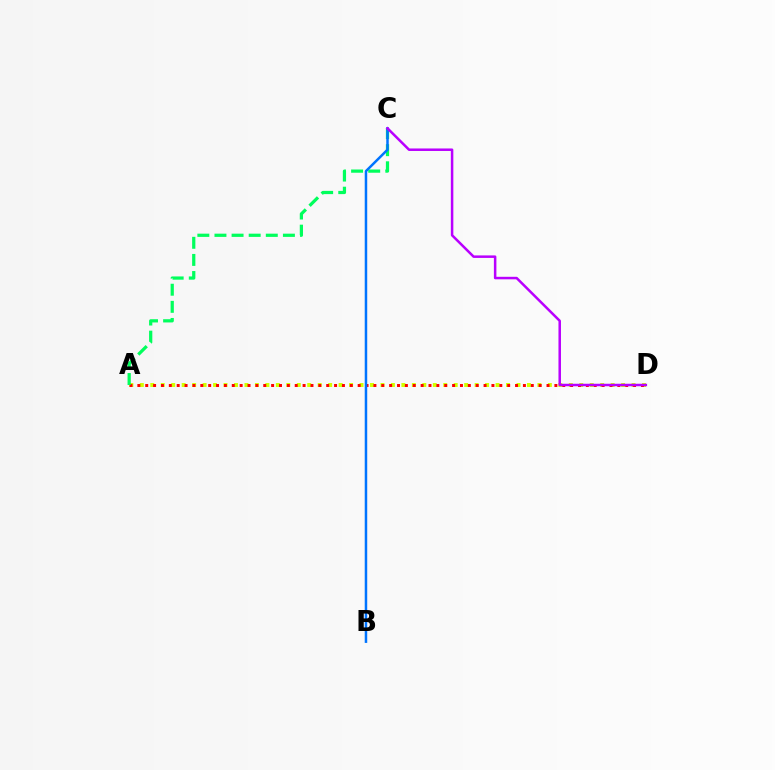{('A', 'D'): [{'color': '#d1ff00', 'line_style': 'dotted', 'thickness': 2.84}, {'color': '#ff0000', 'line_style': 'dotted', 'thickness': 2.14}], ('A', 'C'): [{'color': '#00ff5c', 'line_style': 'dashed', 'thickness': 2.32}], ('B', 'C'): [{'color': '#0074ff', 'line_style': 'solid', 'thickness': 1.8}], ('C', 'D'): [{'color': '#b900ff', 'line_style': 'solid', 'thickness': 1.81}]}